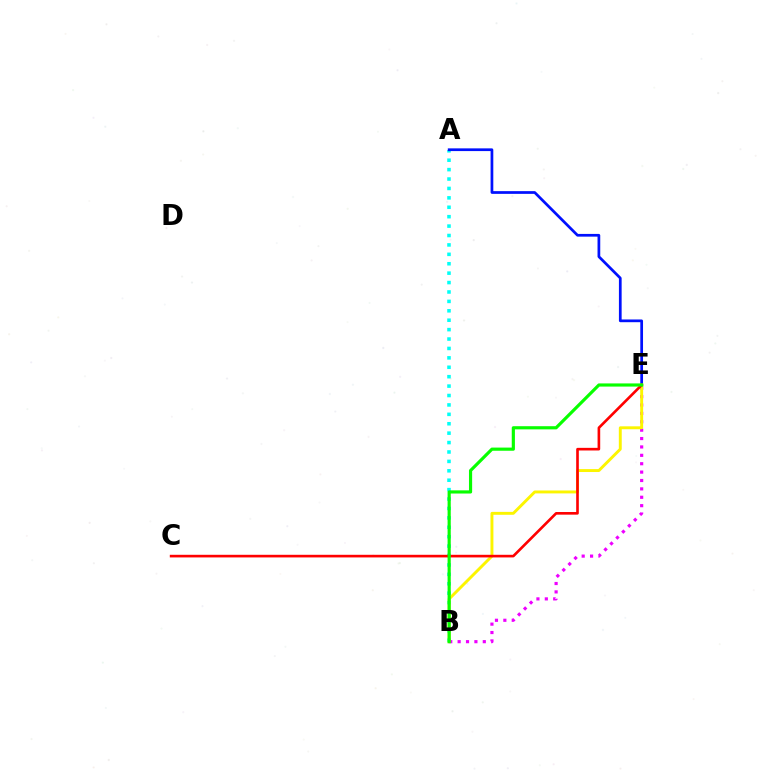{('A', 'B'): [{'color': '#00fff6', 'line_style': 'dotted', 'thickness': 2.56}], ('B', 'E'): [{'color': '#ee00ff', 'line_style': 'dotted', 'thickness': 2.28}, {'color': '#fcf500', 'line_style': 'solid', 'thickness': 2.1}, {'color': '#08ff00', 'line_style': 'solid', 'thickness': 2.28}], ('A', 'E'): [{'color': '#0010ff', 'line_style': 'solid', 'thickness': 1.96}], ('C', 'E'): [{'color': '#ff0000', 'line_style': 'solid', 'thickness': 1.9}]}